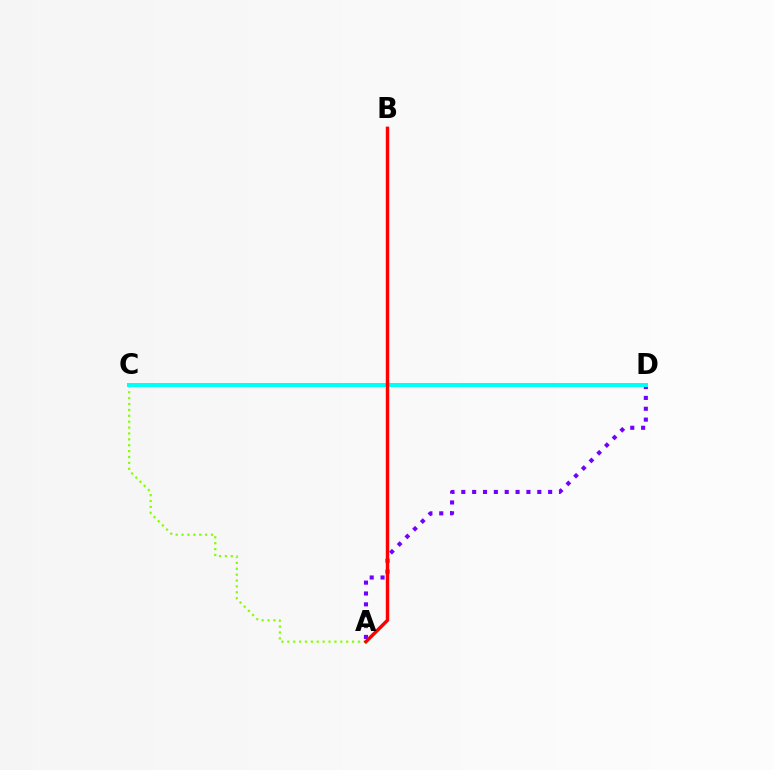{('A', 'D'): [{'color': '#7200ff', 'line_style': 'dotted', 'thickness': 2.95}], ('A', 'C'): [{'color': '#84ff00', 'line_style': 'dotted', 'thickness': 1.6}], ('C', 'D'): [{'color': '#00fff6', 'line_style': 'solid', 'thickness': 2.88}], ('A', 'B'): [{'color': '#ff0000', 'line_style': 'solid', 'thickness': 2.48}]}